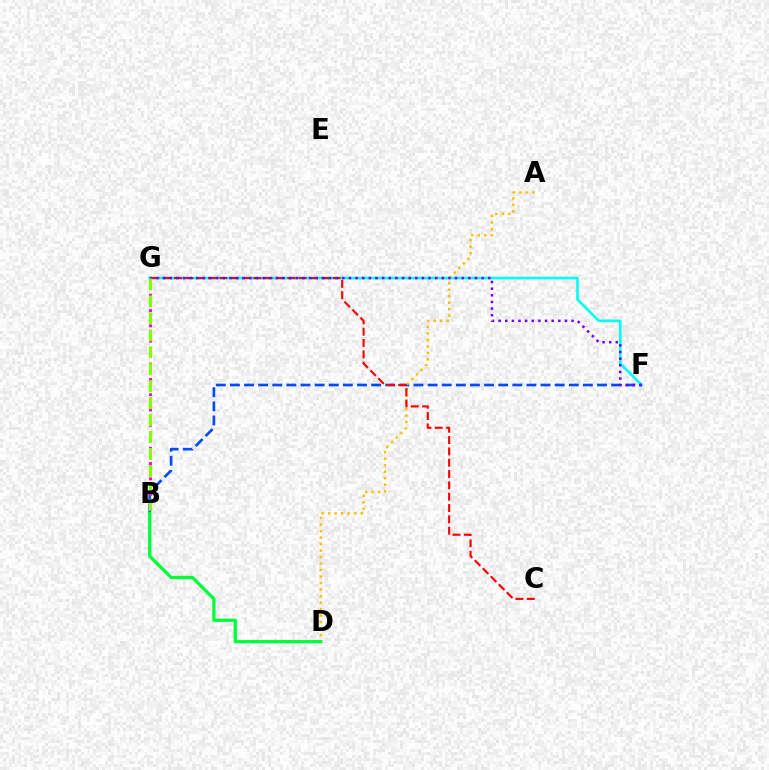{('F', 'G'): [{'color': '#00fff6', 'line_style': 'solid', 'thickness': 1.88}, {'color': '#7200ff', 'line_style': 'dotted', 'thickness': 1.8}], ('B', 'F'): [{'color': '#004bff', 'line_style': 'dashed', 'thickness': 1.92}], ('A', 'D'): [{'color': '#ffbd00', 'line_style': 'dotted', 'thickness': 1.77}], ('C', 'G'): [{'color': '#ff0000', 'line_style': 'dashed', 'thickness': 1.54}], ('B', 'G'): [{'color': '#ff00cf', 'line_style': 'dotted', 'thickness': 2.08}, {'color': '#84ff00', 'line_style': 'dashed', 'thickness': 2.3}], ('B', 'D'): [{'color': '#00ff39', 'line_style': 'solid', 'thickness': 2.35}]}